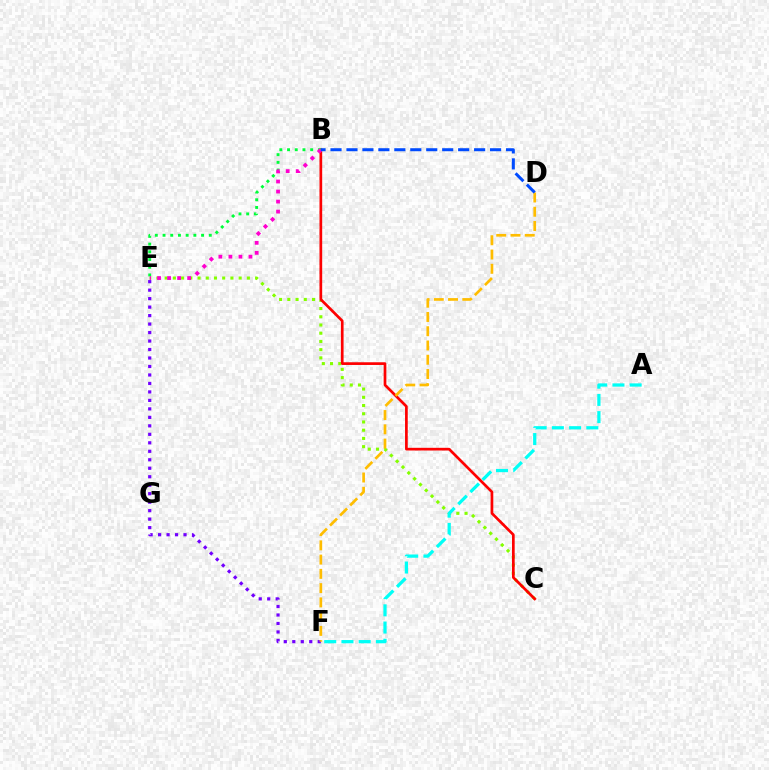{('C', 'E'): [{'color': '#84ff00', 'line_style': 'dotted', 'thickness': 2.23}], ('B', 'C'): [{'color': '#ff0000', 'line_style': 'solid', 'thickness': 1.94}], ('E', 'F'): [{'color': '#7200ff', 'line_style': 'dotted', 'thickness': 2.3}], ('D', 'F'): [{'color': '#ffbd00', 'line_style': 'dashed', 'thickness': 1.94}], ('B', 'E'): [{'color': '#00ff39', 'line_style': 'dotted', 'thickness': 2.09}, {'color': '#ff00cf', 'line_style': 'dotted', 'thickness': 2.72}], ('B', 'D'): [{'color': '#004bff', 'line_style': 'dashed', 'thickness': 2.17}], ('A', 'F'): [{'color': '#00fff6', 'line_style': 'dashed', 'thickness': 2.34}]}